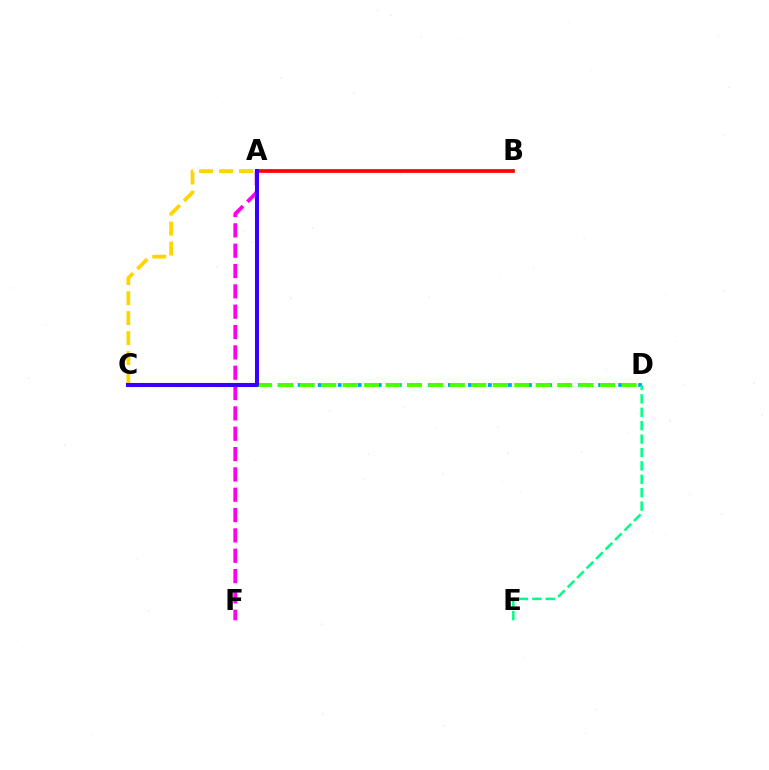{('A', 'B'): [{'color': '#ff0000', 'line_style': 'solid', 'thickness': 2.67}], ('C', 'D'): [{'color': '#009eff', 'line_style': 'dotted', 'thickness': 2.72}, {'color': '#4fff00', 'line_style': 'dashed', 'thickness': 2.92}], ('A', 'C'): [{'color': '#ffd500', 'line_style': 'dashed', 'thickness': 2.71}, {'color': '#3700ff', 'line_style': 'solid', 'thickness': 2.92}], ('D', 'E'): [{'color': '#00ff86', 'line_style': 'dashed', 'thickness': 1.82}], ('A', 'F'): [{'color': '#ff00ed', 'line_style': 'dashed', 'thickness': 2.76}]}